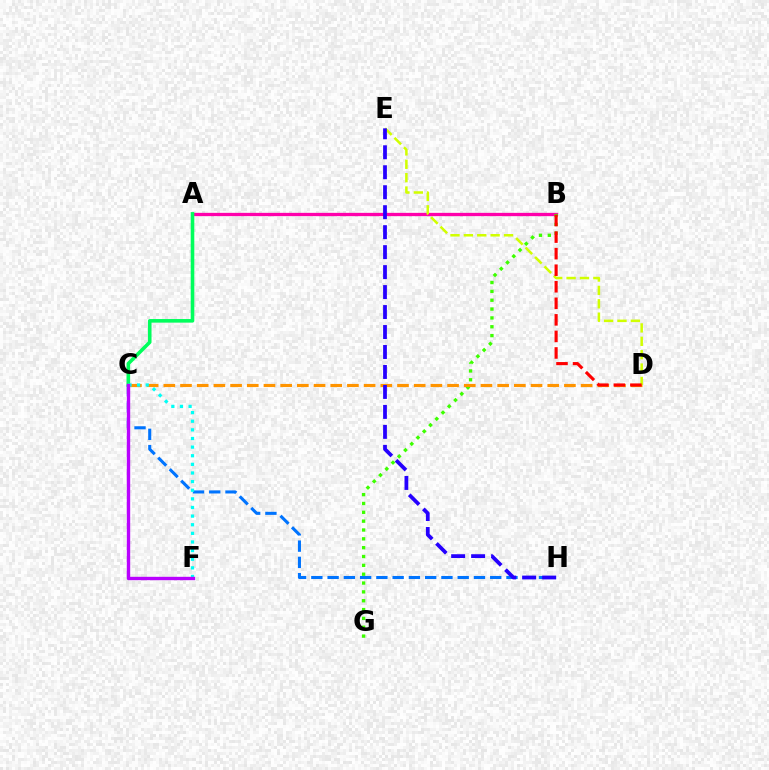{('A', 'B'): [{'color': '#ff00ac', 'line_style': 'solid', 'thickness': 2.37}], ('B', 'G'): [{'color': '#3dff00', 'line_style': 'dotted', 'thickness': 2.4}], ('A', 'C'): [{'color': '#00ff5c', 'line_style': 'solid', 'thickness': 2.59}], ('C', 'D'): [{'color': '#ff9400', 'line_style': 'dashed', 'thickness': 2.27}], ('C', 'H'): [{'color': '#0074ff', 'line_style': 'dashed', 'thickness': 2.21}], ('C', 'F'): [{'color': '#00fff6', 'line_style': 'dotted', 'thickness': 2.34}, {'color': '#b900ff', 'line_style': 'solid', 'thickness': 2.43}], ('D', 'E'): [{'color': '#d1ff00', 'line_style': 'dashed', 'thickness': 1.82}], ('B', 'D'): [{'color': '#ff0000', 'line_style': 'dashed', 'thickness': 2.25}], ('E', 'H'): [{'color': '#2500ff', 'line_style': 'dashed', 'thickness': 2.71}]}